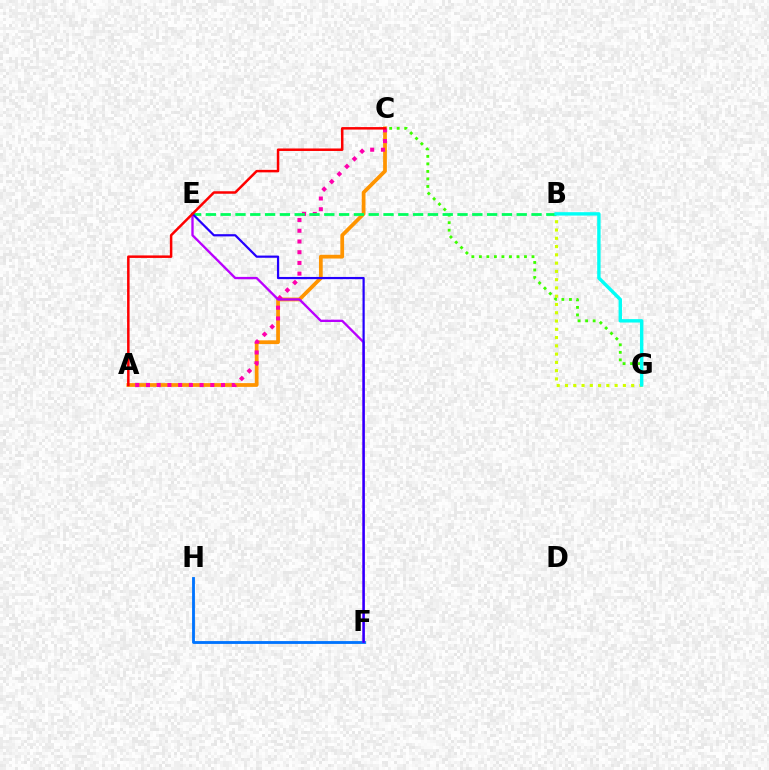{('C', 'G'): [{'color': '#3dff00', 'line_style': 'dotted', 'thickness': 2.04}], ('A', 'C'): [{'color': '#ff9400', 'line_style': 'solid', 'thickness': 2.7}, {'color': '#ff00ac', 'line_style': 'dotted', 'thickness': 2.91}, {'color': '#ff0000', 'line_style': 'solid', 'thickness': 1.8}], ('F', 'H'): [{'color': '#0074ff', 'line_style': 'solid', 'thickness': 2.04}], ('B', 'G'): [{'color': '#d1ff00', 'line_style': 'dotted', 'thickness': 2.25}, {'color': '#00fff6', 'line_style': 'solid', 'thickness': 2.44}], ('B', 'E'): [{'color': '#00ff5c', 'line_style': 'dashed', 'thickness': 2.01}], ('E', 'F'): [{'color': '#b900ff', 'line_style': 'solid', 'thickness': 1.68}, {'color': '#2500ff', 'line_style': 'solid', 'thickness': 1.6}]}